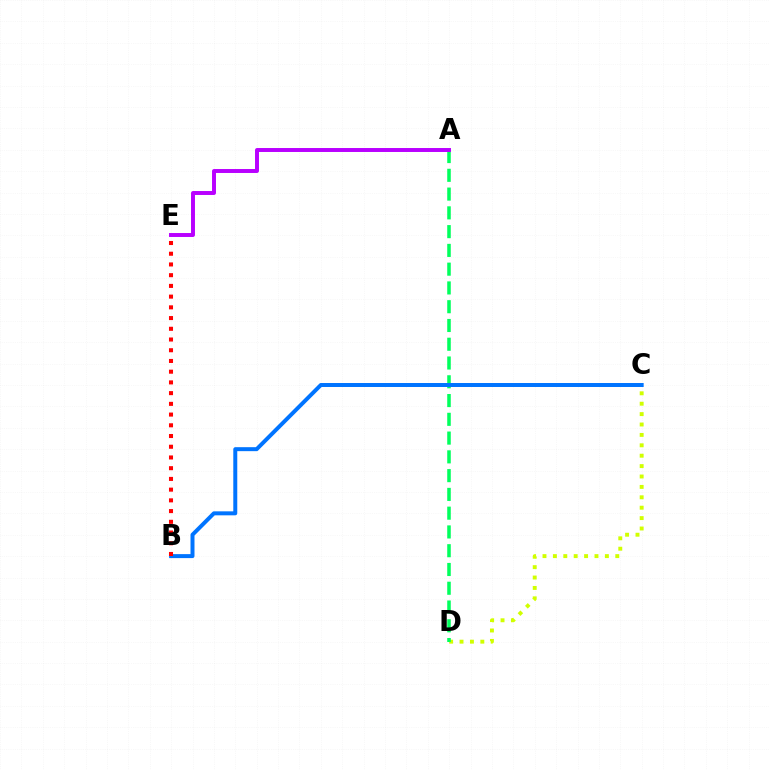{('C', 'D'): [{'color': '#d1ff00', 'line_style': 'dotted', 'thickness': 2.83}], ('A', 'D'): [{'color': '#00ff5c', 'line_style': 'dashed', 'thickness': 2.55}], ('A', 'E'): [{'color': '#b900ff', 'line_style': 'solid', 'thickness': 2.84}], ('B', 'C'): [{'color': '#0074ff', 'line_style': 'solid', 'thickness': 2.87}], ('B', 'E'): [{'color': '#ff0000', 'line_style': 'dotted', 'thickness': 2.91}]}